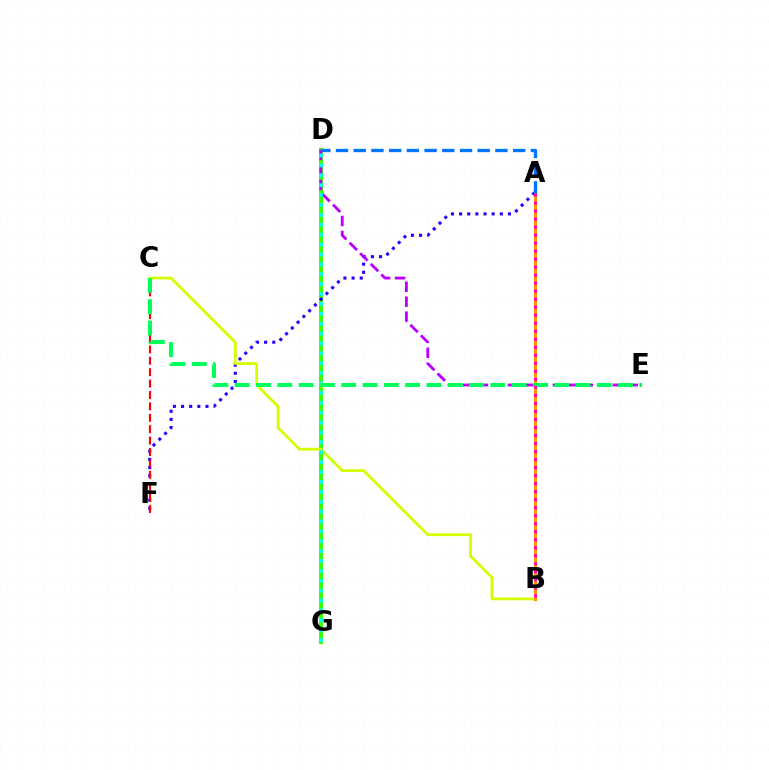{('D', 'G'): [{'color': '#3dff00', 'line_style': 'solid', 'thickness': 2.92}, {'color': '#00fff6', 'line_style': 'dotted', 'thickness': 2.69}], ('A', 'F'): [{'color': '#2500ff', 'line_style': 'dotted', 'thickness': 2.21}], ('D', 'E'): [{'color': '#b900ff', 'line_style': 'dashed', 'thickness': 2.03}], ('C', 'F'): [{'color': '#ff0000', 'line_style': 'dashed', 'thickness': 1.55}], ('B', 'C'): [{'color': '#d1ff00', 'line_style': 'solid', 'thickness': 2.0}], ('A', 'B'): [{'color': '#ff9400', 'line_style': 'solid', 'thickness': 2.28}, {'color': '#ff00ac', 'line_style': 'dotted', 'thickness': 2.18}], ('C', 'E'): [{'color': '#00ff5c', 'line_style': 'dashed', 'thickness': 2.89}], ('A', 'D'): [{'color': '#0074ff', 'line_style': 'dashed', 'thickness': 2.41}]}